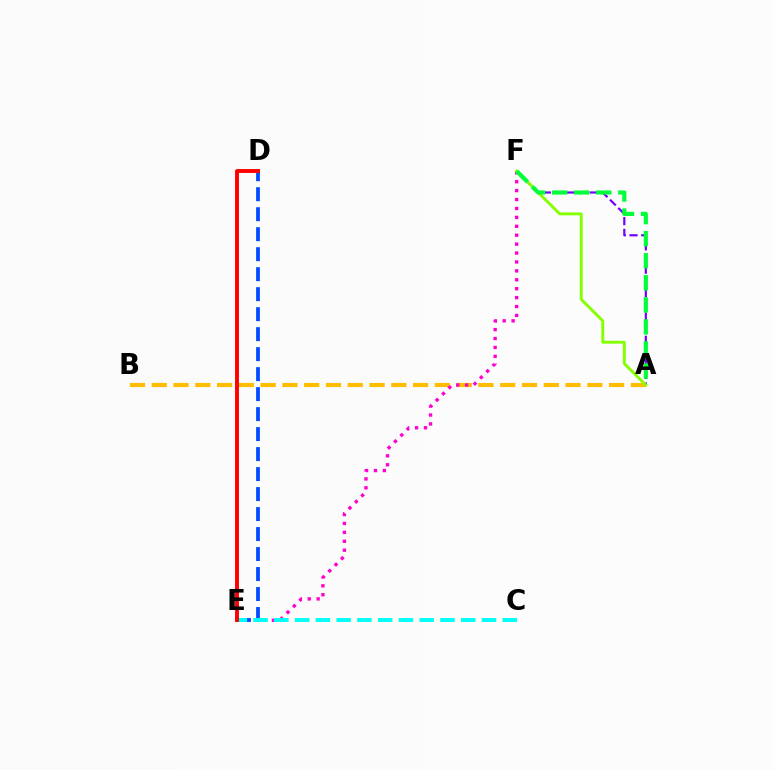{('A', 'F'): [{'color': '#7200ff', 'line_style': 'dashed', 'thickness': 1.59}, {'color': '#84ff00', 'line_style': 'solid', 'thickness': 2.09}, {'color': '#00ff39', 'line_style': 'dashed', 'thickness': 3.0}], ('A', 'B'): [{'color': '#ffbd00', 'line_style': 'dashed', 'thickness': 2.96}], ('E', 'F'): [{'color': '#ff00cf', 'line_style': 'dotted', 'thickness': 2.42}], ('D', 'E'): [{'color': '#004bff', 'line_style': 'dashed', 'thickness': 2.72}, {'color': '#ff0000', 'line_style': 'solid', 'thickness': 2.81}], ('C', 'E'): [{'color': '#00fff6', 'line_style': 'dashed', 'thickness': 2.82}]}